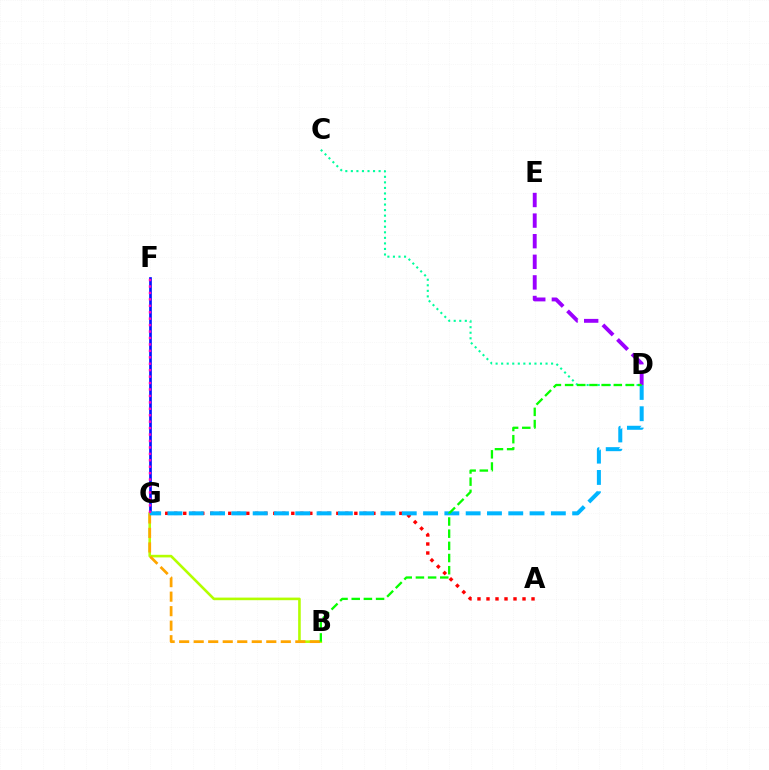{('C', 'D'): [{'color': '#00ff9d', 'line_style': 'dotted', 'thickness': 1.51}], ('F', 'G'): [{'color': '#0010ff', 'line_style': 'solid', 'thickness': 1.93}, {'color': '#ff00bd', 'line_style': 'dotted', 'thickness': 1.75}], ('B', 'G'): [{'color': '#b3ff00', 'line_style': 'solid', 'thickness': 1.88}, {'color': '#ffa500', 'line_style': 'dashed', 'thickness': 1.97}], ('A', 'G'): [{'color': '#ff0000', 'line_style': 'dotted', 'thickness': 2.45}], ('D', 'E'): [{'color': '#9b00ff', 'line_style': 'dashed', 'thickness': 2.8}], ('D', 'G'): [{'color': '#00b5ff', 'line_style': 'dashed', 'thickness': 2.89}], ('B', 'D'): [{'color': '#08ff00', 'line_style': 'dashed', 'thickness': 1.65}]}